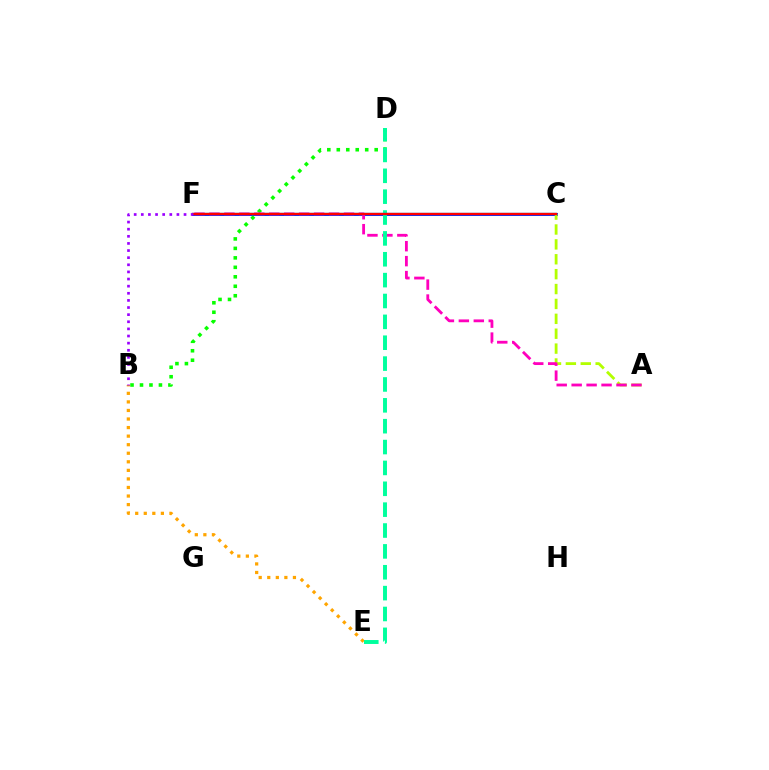{('B', 'E'): [{'color': '#ffa500', 'line_style': 'dotted', 'thickness': 2.33}], ('C', 'F'): [{'color': '#0010ff', 'line_style': 'solid', 'thickness': 2.12}, {'color': '#00b5ff', 'line_style': 'solid', 'thickness': 1.7}, {'color': '#ff0000', 'line_style': 'solid', 'thickness': 1.67}], ('A', 'C'): [{'color': '#b3ff00', 'line_style': 'dashed', 'thickness': 2.02}], ('B', 'D'): [{'color': '#08ff00', 'line_style': 'dotted', 'thickness': 2.57}], ('A', 'F'): [{'color': '#ff00bd', 'line_style': 'dashed', 'thickness': 2.03}], ('D', 'E'): [{'color': '#00ff9d', 'line_style': 'dashed', 'thickness': 2.83}], ('B', 'F'): [{'color': '#9b00ff', 'line_style': 'dotted', 'thickness': 1.94}]}